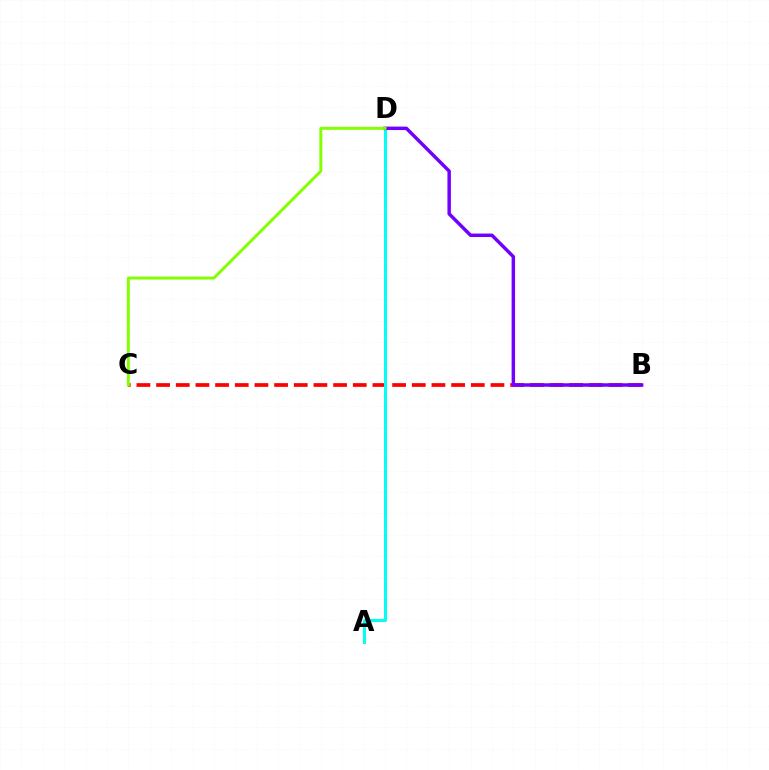{('B', 'C'): [{'color': '#ff0000', 'line_style': 'dashed', 'thickness': 2.67}], ('A', 'D'): [{'color': '#00fff6', 'line_style': 'solid', 'thickness': 2.16}], ('B', 'D'): [{'color': '#7200ff', 'line_style': 'solid', 'thickness': 2.49}], ('C', 'D'): [{'color': '#84ff00', 'line_style': 'solid', 'thickness': 2.13}]}